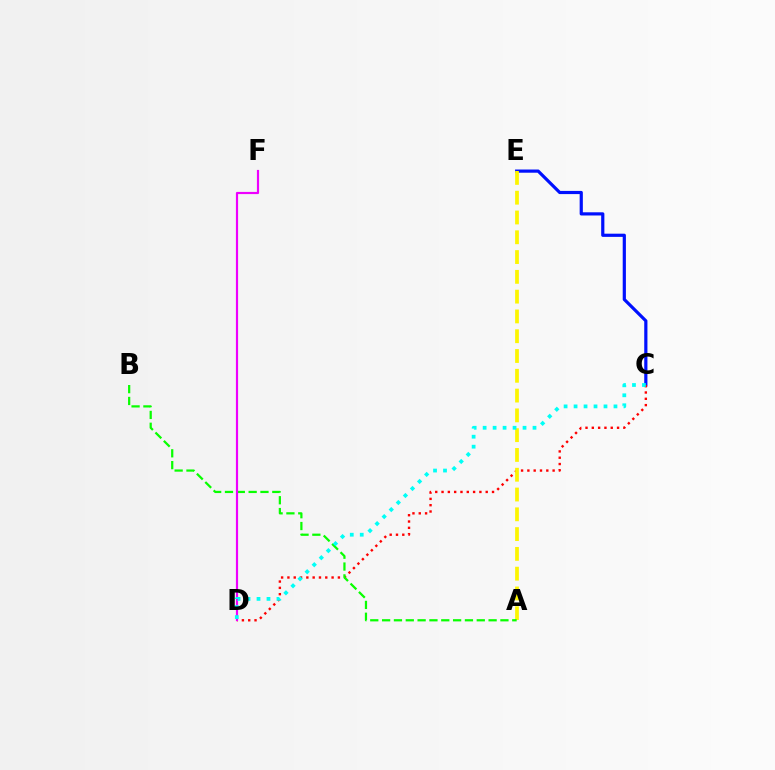{('C', 'E'): [{'color': '#0010ff', 'line_style': 'solid', 'thickness': 2.3}], ('C', 'D'): [{'color': '#ff0000', 'line_style': 'dotted', 'thickness': 1.71}, {'color': '#00fff6', 'line_style': 'dotted', 'thickness': 2.71}], ('A', 'E'): [{'color': '#fcf500', 'line_style': 'dashed', 'thickness': 2.69}], ('A', 'B'): [{'color': '#08ff00', 'line_style': 'dashed', 'thickness': 1.61}], ('D', 'F'): [{'color': '#ee00ff', 'line_style': 'solid', 'thickness': 1.56}]}